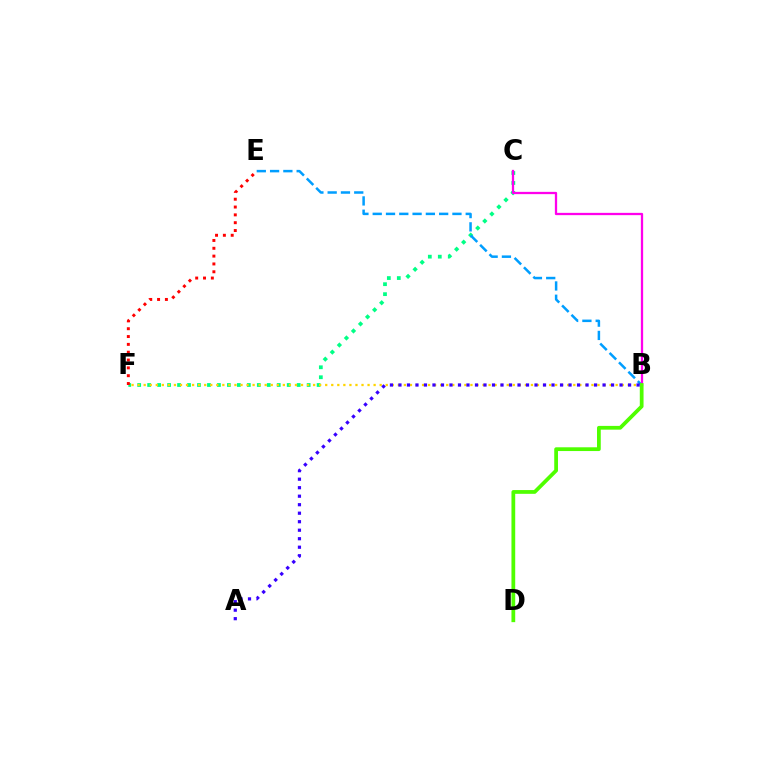{('C', 'F'): [{'color': '#00ff86', 'line_style': 'dotted', 'thickness': 2.71}], ('B', 'F'): [{'color': '#ffd500', 'line_style': 'dotted', 'thickness': 1.64}], ('B', 'E'): [{'color': '#009eff', 'line_style': 'dashed', 'thickness': 1.81}], ('B', 'C'): [{'color': '#ff00ed', 'line_style': 'solid', 'thickness': 1.64}], ('E', 'F'): [{'color': '#ff0000', 'line_style': 'dotted', 'thickness': 2.13}], ('B', 'D'): [{'color': '#4fff00', 'line_style': 'solid', 'thickness': 2.7}], ('A', 'B'): [{'color': '#3700ff', 'line_style': 'dotted', 'thickness': 2.31}]}